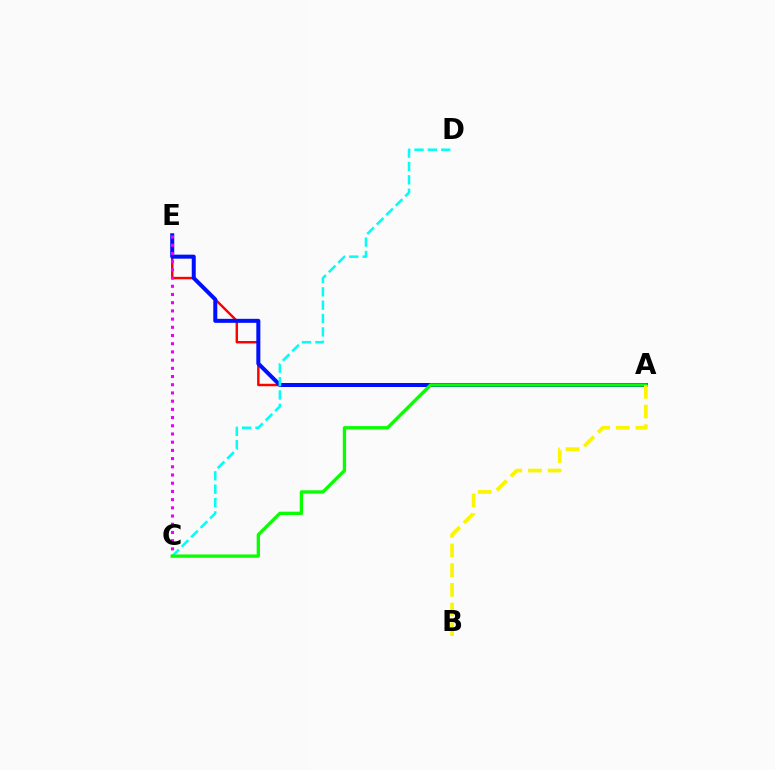{('A', 'E'): [{'color': '#ff0000', 'line_style': 'solid', 'thickness': 1.77}, {'color': '#0010ff', 'line_style': 'solid', 'thickness': 2.89}], ('C', 'E'): [{'color': '#ee00ff', 'line_style': 'dotted', 'thickness': 2.23}], ('C', 'D'): [{'color': '#00fff6', 'line_style': 'dashed', 'thickness': 1.82}], ('A', 'C'): [{'color': '#08ff00', 'line_style': 'solid', 'thickness': 2.38}], ('A', 'B'): [{'color': '#fcf500', 'line_style': 'dashed', 'thickness': 2.67}]}